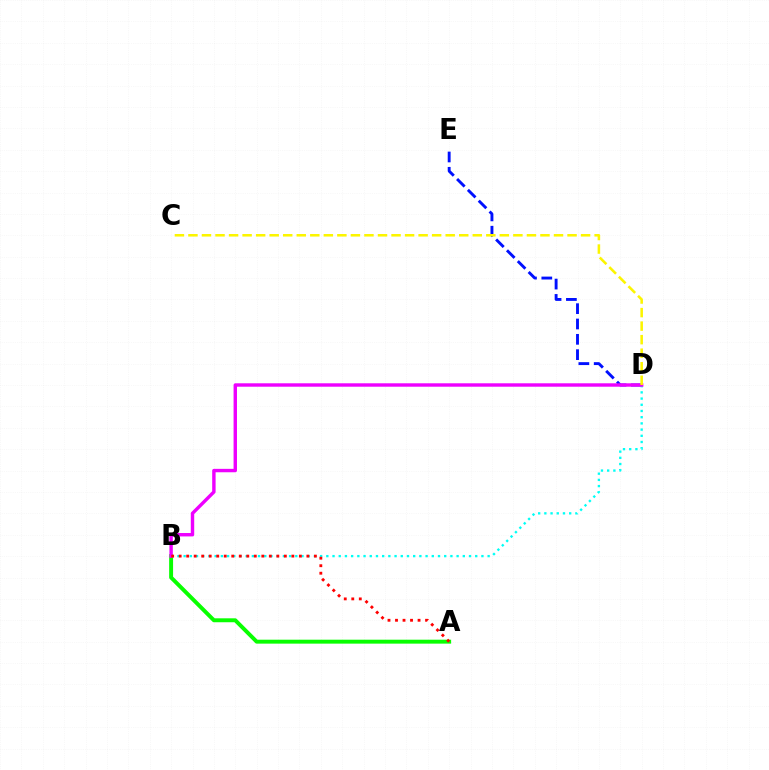{('D', 'E'): [{'color': '#0010ff', 'line_style': 'dashed', 'thickness': 2.08}], ('A', 'B'): [{'color': '#08ff00', 'line_style': 'solid', 'thickness': 2.83}, {'color': '#ff0000', 'line_style': 'dotted', 'thickness': 2.04}], ('B', 'D'): [{'color': '#00fff6', 'line_style': 'dotted', 'thickness': 1.69}, {'color': '#ee00ff', 'line_style': 'solid', 'thickness': 2.46}], ('C', 'D'): [{'color': '#fcf500', 'line_style': 'dashed', 'thickness': 1.84}]}